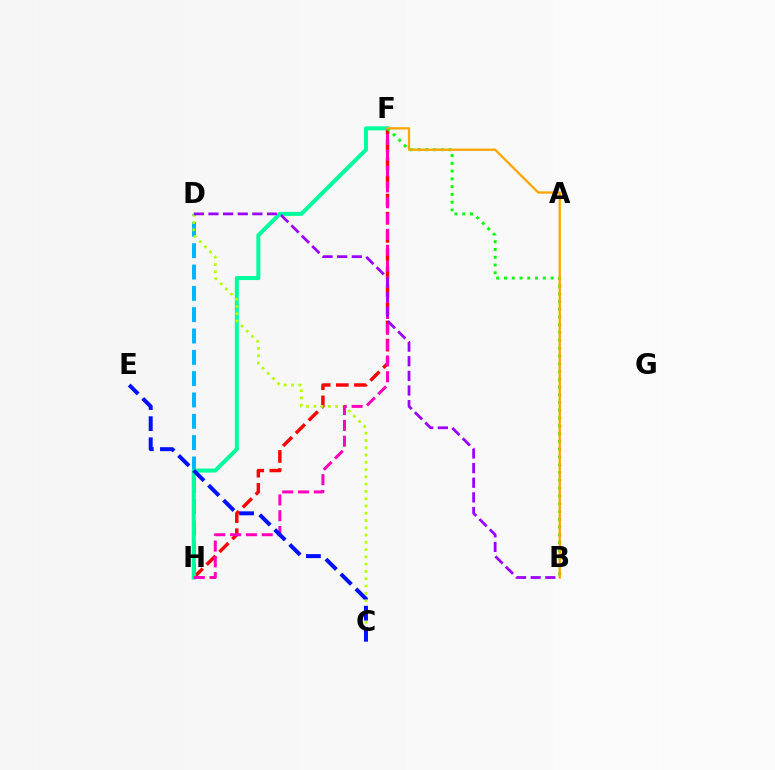{('F', 'H'): [{'color': '#ff0000', 'line_style': 'dashed', 'thickness': 2.46}, {'color': '#00ff9d', 'line_style': 'solid', 'thickness': 2.89}, {'color': '#ff00bd', 'line_style': 'dashed', 'thickness': 2.15}], ('D', 'H'): [{'color': '#00b5ff', 'line_style': 'dashed', 'thickness': 2.9}], ('C', 'D'): [{'color': '#b3ff00', 'line_style': 'dotted', 'thickness': 1.98}], ('B', 'F'): [{'color': '#08ff00', 'line_style': 'dotted', 'thickness': 2.11}, {'color': '#ffa500', 'line_style': 'solid', 'thickness': 1.65}], ('B', 'D'): [{'color': '#9b00ff', 'line_style': 'dashed', 'thickness': 1.99}], ('C', 'E'): [{'color': '#0010ff', 'line_style': 'dashed', 'thickness': 2.87}]}